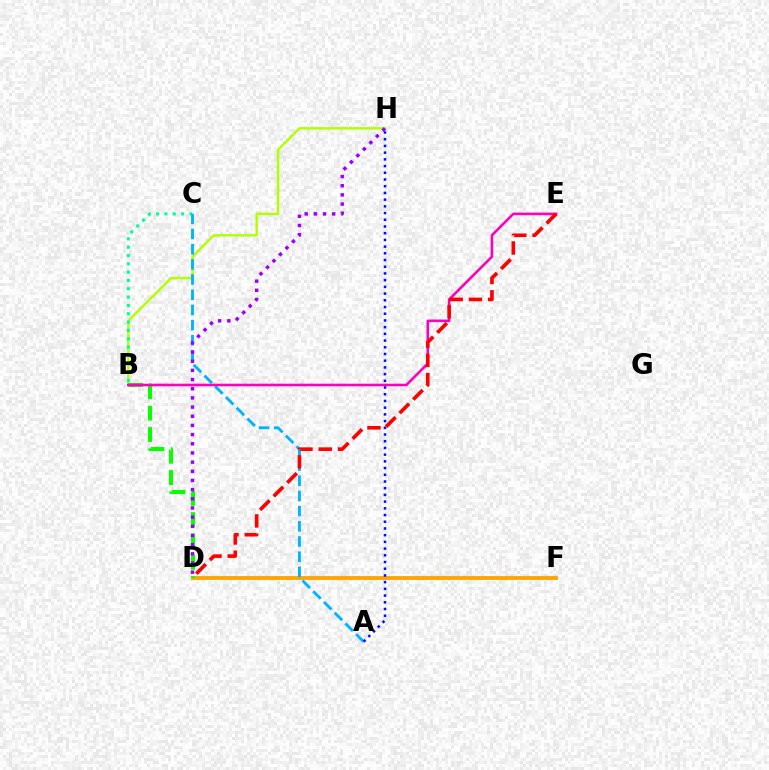{('B', 'H'): [{'color': '#b3ff00', 'line_style': 'solid', 'thickness': 1.74}], ('D', 'F'): [{'color': '#ffa500', 'line_style': 'solid', 'thickness': 2.77}], ('B', 'D'): [{'color': '#08ff00', 'line_style': 'dashed', 'thickness': 2.9}], ('B', 'C'): [{'color': '#00ff9d', 'line_style': 'dotted', 'thickness': 2.26}], ('A', 'C'): [{'color': '#00b5ff', 'line_style': 'dashed', 'thickness': 2.06}], ('D', 'H'): [{'color': '#9b00ff', 'line_style': 'dotted', 'thickness': 2.49}], ('B', 'E'): [{'color': '#ff00bd', 'line_style': 'solid', 'thickness': 1.87}], ('A', 'H'): [{'color': '#0010ff', 'line_style': 'dotted', 'thickness': 1.82}], ('D', 'E'): [{'color': '#ff0000', 'line_style': 'dashed', 'thickness': 2.61}]}